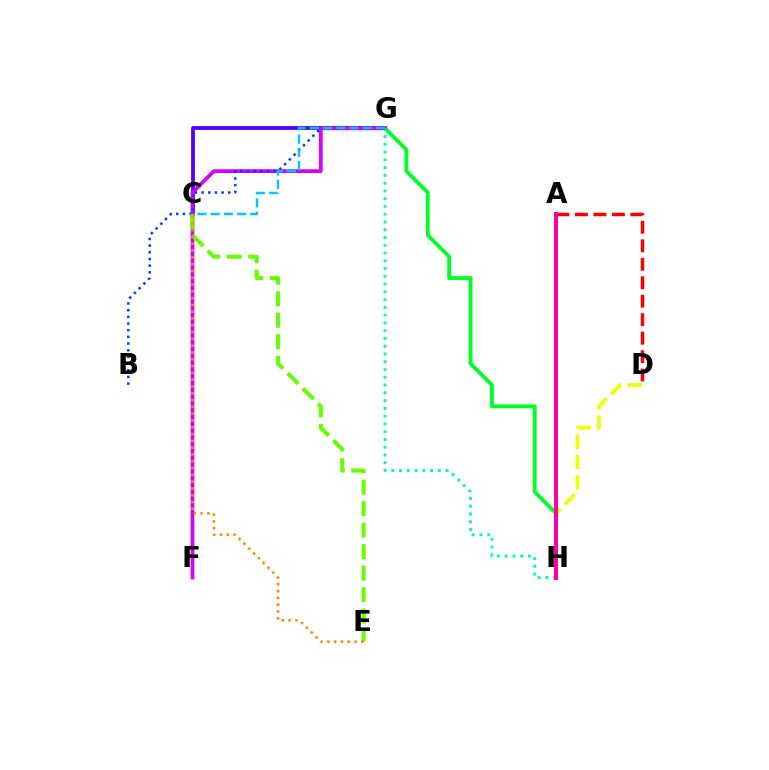{('C', 'G'): [{'color': '#4f00ff', 'line_style': 'solid', 'thickness': 2.74}, {'color': '#00c7ff', 'line_style': 'dashed', 'thickness': 1.8}], ('D', 'H'): [{'color': '#eeff00', 'line_style': 'dashed', 'thickness': 2.75}], ('G', 'H'): [{'color': '#00ff27', 'line_style': 'solid', 'thickness': 2.77}, {'color': '#00ffaf', 'line_style': 'dotted', 'thickness': 2.11}], ('F', 'G'): [{'color': '#d600ff', 'line_style': 'solid', 'thickness': 2.69}], ('B', 'G'): [{'color': '#003fff', 'line_style': 'dotted', 'thickness': 1.81}], ('C', 'E'): [{'color': '#66ff00', 'line_style': 'dashed', 'thickness': 2.92}, {'color': '#ff8800', 'line_style': 'dotted', 'thickness': 1.85}], ('A', 'D'): [{'color': '#ff0000', 'line_style': 'dashed', 'thickness': 2.51}], ('A', 'H'): [{'color': '#ff00a0', 'line_style': 'solid', 'thickness': 2.87}]}